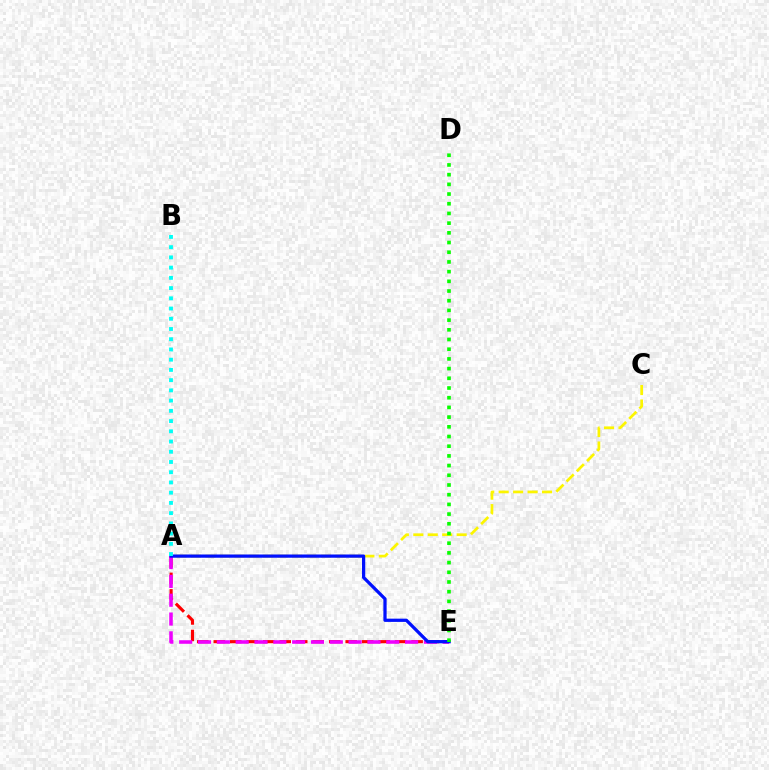{('A', 'C'): [{'color': '#fcf500', 'line_style': 'dashed', 'thickness': 1.96}], ('A', 'E'): [{'color': '#ff0000', 'line_style': 'dashed', 'thickness': 2.24}, {'color': '#ee00ff', 'line_style': 'dashed', 'thickness': 2.56}, {'color': '#0010ff', 'line_style': 'solid', 'thickness': 2.33}], ('D', 'E'): [{'color': '#08ff00', 'line_style': 'dotted', 'thickness': 2.64}], ('A', 'B'): [{'color': '#00fff6', 'line_style': 'dotted', 'thickness': 2.78}]}